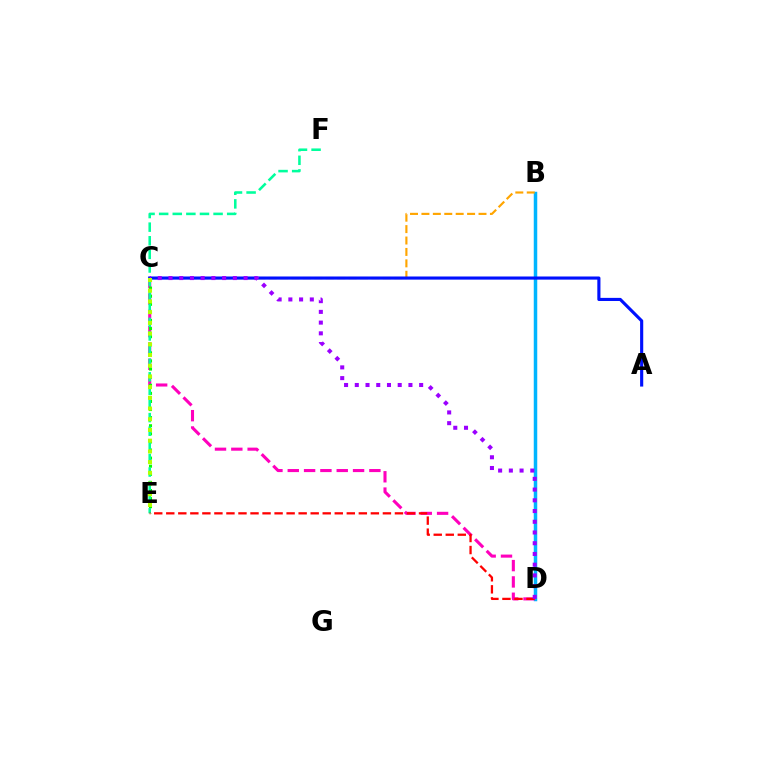{('B', 'D'): [{'color': '#00b5ff', 'line_style': 'solid', 'thickness': 2.52}], ('C', 'D'): [{'color': '#ff00bd', 'line_style': 'dashed', 'thickness': 2.22}, {'color': '#9b00ff', 'line_style': 'dotted', 'thickness': 2.91}], ('C', 'E'): [{'color': '#08ff00', 'line_style': 'dotted', 'thickness': 2.2}, {'color': '#b3ff00', 'line_style': 'dotted', 'thickness': 2.91}], ('B', 'C'): [{'color': '#ffa500', 'line_style': 'dashed', 'thickness': 1.55}], ('E', 'F'): [{'color': '#00ff9d', 'line_style': 'dashed', 'thickness': 1.85}], ('D', 'E'): [{'color': '#ff0000', 'line_style': 'dashed', 'thickness': 1.63}], ('A', 'C'): [{'color': '#0010ff', 'line_style': 'solid', 'thickness': 2.25}]}